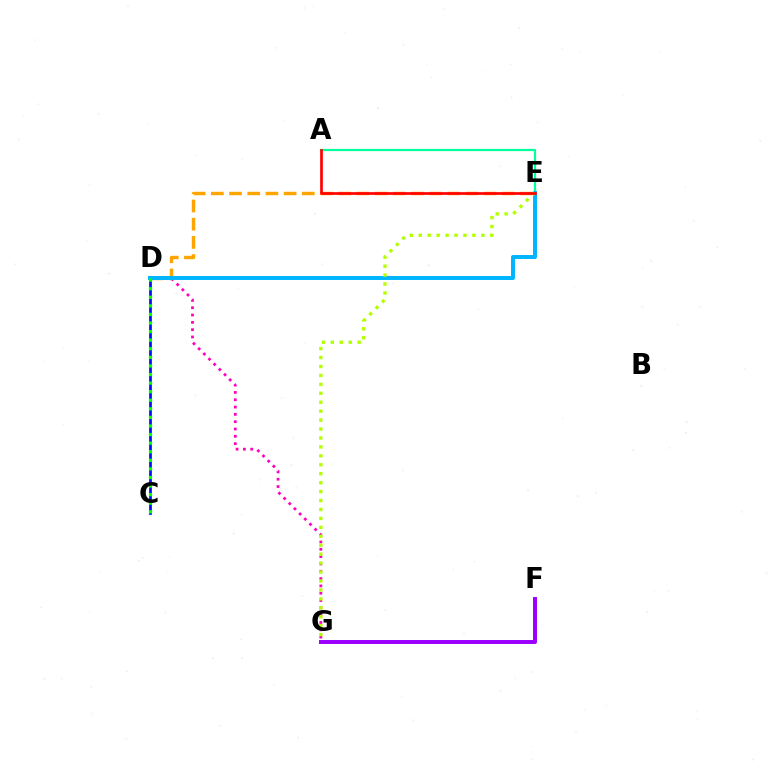{('A', 'E'): [{'color': '#00ff9d', 'line_style': 'solid', 'thickness': 1.6}, {'color': '#ff0000', 'line_style': 'solid', 'thickness': 1.93}], ('D', 'G'): [{'color': '#ff00bd', 'line_style': 'dotted', 'thickness': 1.99}], ('C', 'D'): [{'color': '#0010ff', 'line_style': 'solid', 'thickness': 1.97}, {'color': '#08ff00', 'line_style': 'dotted', 'thickness': 2.33}], ('F', 'G'): [{'color': '#9b00ff', 'line_style': 'solid', 'thickness': 2.85}], ('D', 'E'): [{'color': '#ffa500', 'line_style': 'dashed', 'thickness': 2.47}, {'color': '#00b5ff', 'line_style': 'solid', 'thickness': 2.86}], ('E', 'G'): [{'color': '#b3ff00', 'line_style': 'dotted', 'thickness': 2.43}]}